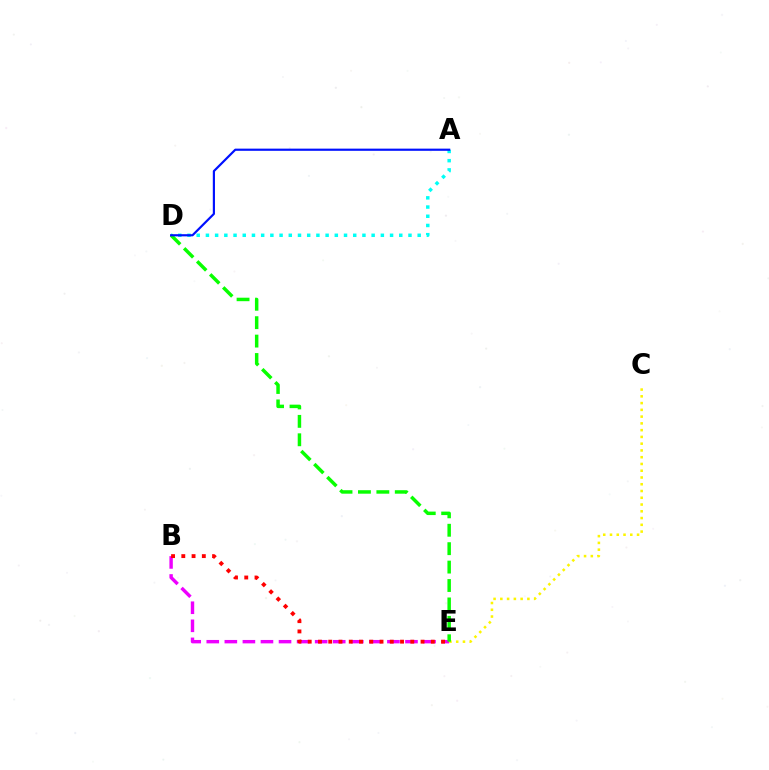{('A', 'D'): [{'color': '#00fff6', 'line_style': 'dotted', 'thickness': 2.5}, {'color': '#0010ff', 'line_style': 'solid', 'thickness': 1.57}], ('B', 'E'): [{'color': '#ee00ff', 'line_style': 'dashed', 'thickness': 2.45}, {'color': '#ff0000', 'line_style': 'dotted', 'thickness': 2.79}], ('C', 'E'): [{'color': '#fcf500', 'line_style': 'dotted', 'thickness': 1.84}], ('D', 'E'): [{'color': '#08ff00', 'line_style': 'dashed', 'thickness': 2.5}]}